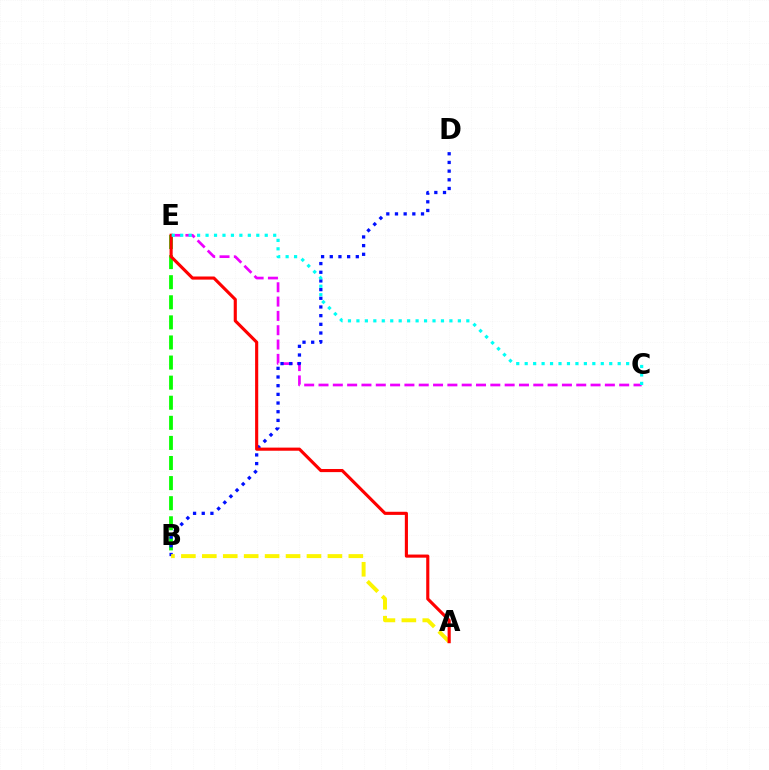{('C', 'E'): [{'color': '#ee00ff', 'line_style': 'dashed', 'thickness': 1.95}, {'color': '#00fff6', 'line_style': 'dotted', 'thickness': 2.3}], ('B', 'E'): [{'color': '#08ff00', 'line_style': 'dashed', 'thickness': 2.73}], ('B', 'D'): [{'color': '#0010ff', 'line_style': 'dotted', 'thickness': 2.36}], ('A', 'B'): [{'color': '#fcf500', 'line_style': 'dashed', 'thickness': 2.84}], ('A', 'E'): [{'color': '#ff0000', 'line_style': 'solid', 'thickness': 2.25}]}